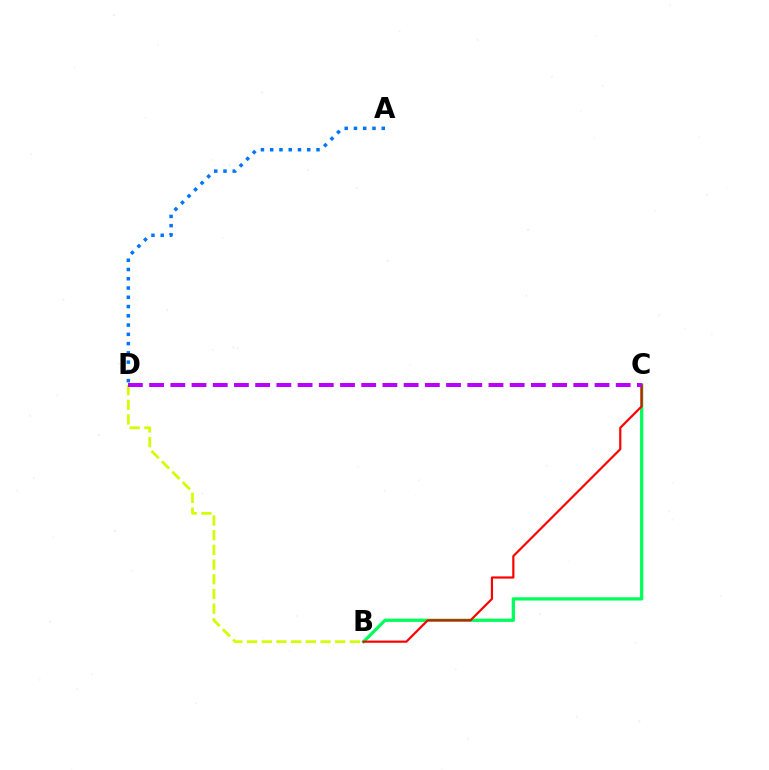{('B', 'C'): [{'color': '#00ff5c', 'line_style': 'solid', 'thickness': 2.36}, {'color': '#ff0000', 'line_style': 'solid', 'thickness': 1.57}], ('A', 'D'): [{'color': '#0074ff', 'line_style': 'dotted', 'thickness': 2.52}], ('B', 'D'): [{'color': '#d1ff00', 'line_style': 'dashed', 'thickness': 1.99}], ('C', 'D'): [{'color': '#b900ff', 'line_style': 'dashed', 'thickness': 2.88}]}